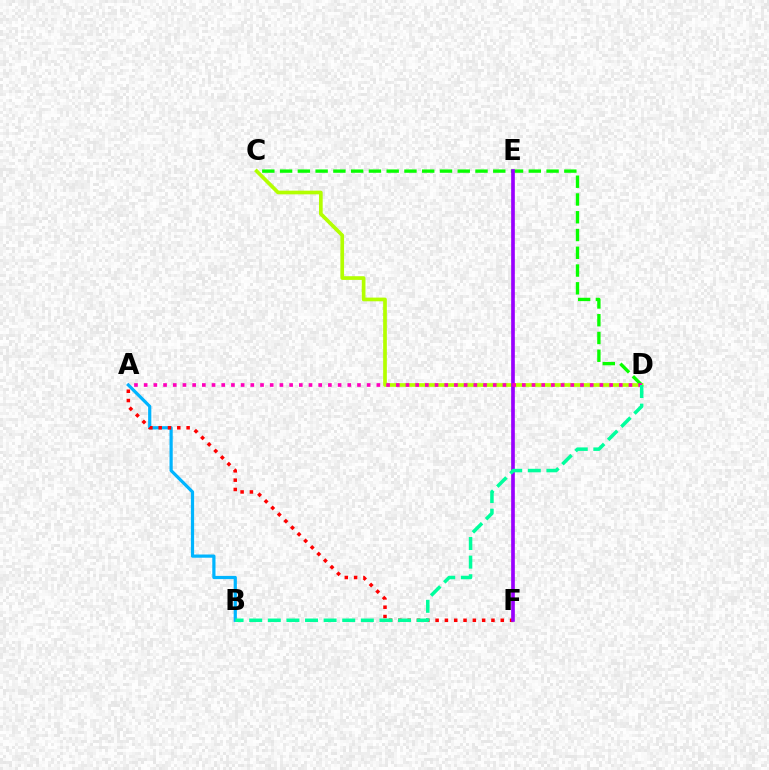{('E', 'F'): [{'color': '#0010ff', 'line_style': 'dashed', 'thickness': 1.61}, {'color': '#ffa500', 'line_style': 'dashed', 'thickness': 1.55}, {'color': '#9b00ff', 'line_style': 'solid', 'thickness': 2.61}], ('C', 'D'): [{'color': '#b3ff00', 'line_style': 'solid', 'thickness': 2.66}, {'color': '#08ff00', 'line_style': 'dashed', 'thickness': 2.41}], ('A', 'B'): [{'color': '#00b5ff', 'line_style': 'solid', 'thickness': 2.31}], ('A', 'F'): [{'color': '#ff0000', 'line_style': 'dotted', 'thickness': 2.53}], ('A', 'D'): [{'color': '#ff00bd', 'line_style': 'dotted', 'thickness': 2.63}], ('B', 'D'): [{'color': '#00ff9d', 'line_style': 'dashed', 'thickness': 2.53}]}